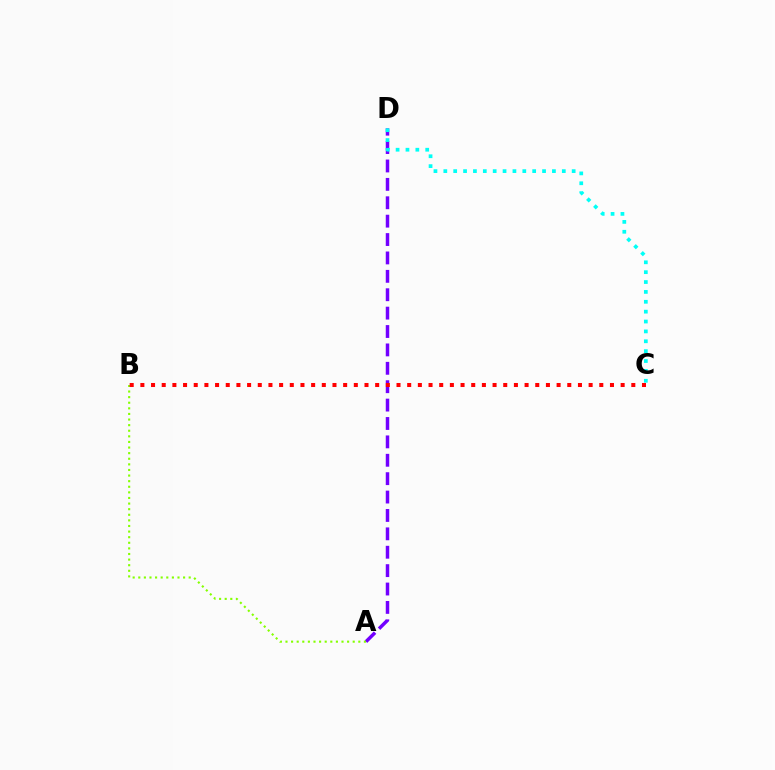{('A', 'D'): [{'color': '#7200ff', 'line_style': 'dashed', 'thickness': 2.5}], ('A', 'B'): [{'color': '#84ff00', 'line_style': 'dotted', 'thickness': 1.52}], ('C', 'D'): [{'color': '#00fff6', 'line_style': 'dotted', 'thickness': 2.68}], ('B', 'C'): [{'color': '#ff0000', 'line_style': 'dotted', 'thickness': 2.9}]}